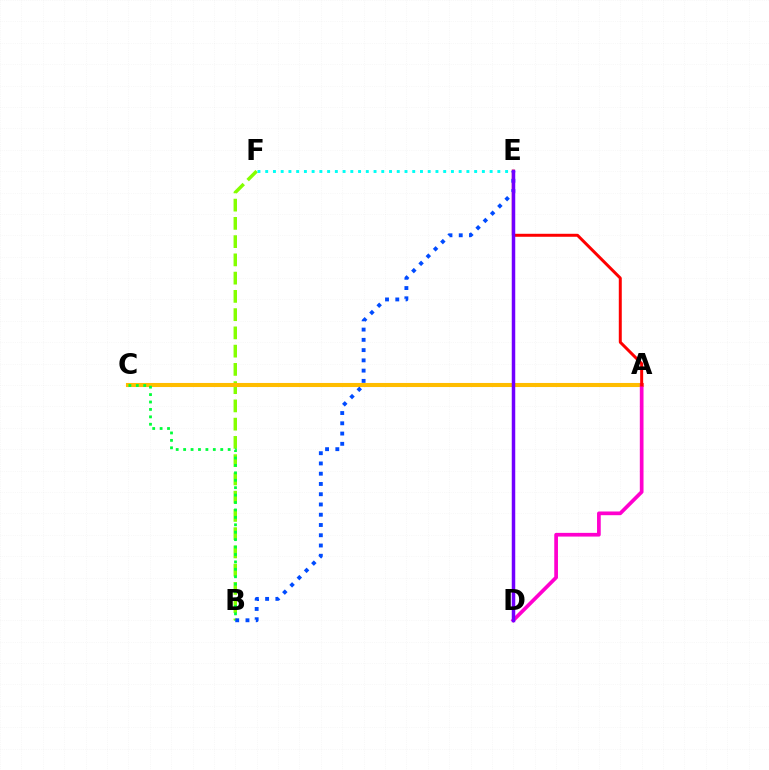{('B', 'F'): [{'color': '#84ff00', 'line_style': 'dashed', 'thickness': 2.48}], ('A', 'C'): [{'color': '#ffbd00', 'line_style': 'solid', 'thickness': 2.93}], ('A', 'D'): [{'color': '#ff00cf', 'line_style': 'solid', 'thickness': 2.67}], ('E', 'F'): [{'color': '#00fff6', 'line_style': 'dotted', 'thickness': 2.1}], ('B', 'C'): [{'color': '#00ff39', 'line_style': 'dotted', 'thickness': 2.02}], ('A', 'E'): [{'color': '#ff0000', 'line_style': 'solid', 'thickness': 2.15}], ('B', 'E'): [{'color': '#004bff', 'line_style': 'dotted', 'thickness': 2.79}], ('D', 'E'): [{'color': '#7200ff', 'line_style': 'solid', 'thickness': 2.51}]}